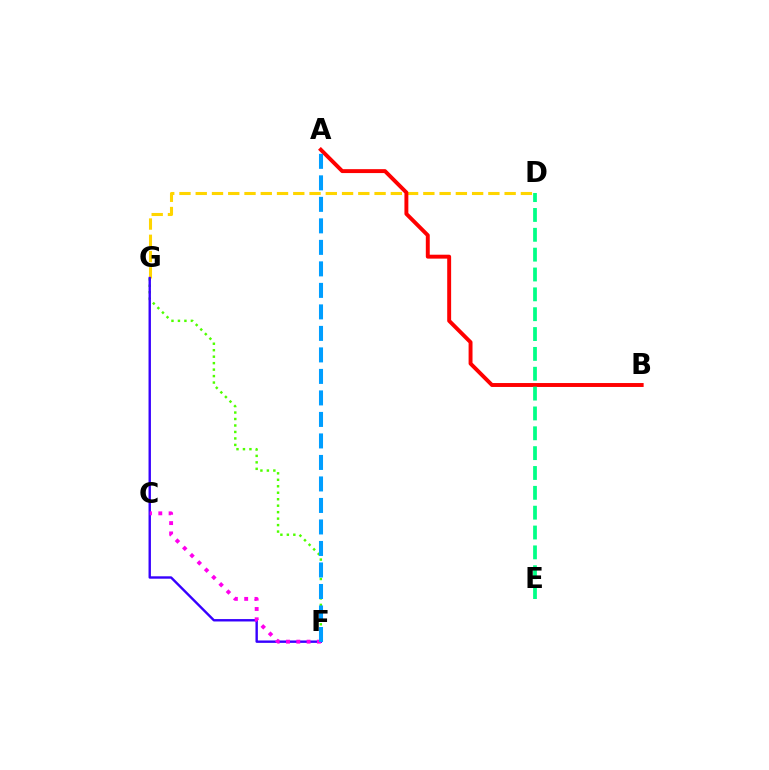{('D', 'G'): [{'color': '#ffd500', 'line_style': 'dashed', 'thickness': 2.21}], ('A', 'B'): [{'color': '#ff0000', 'line_style': 'solid', 'thickness': 2.82}], ('F', 'G'): [{'color': '#4fff00', 'line_style': 'dotted', 'thickness': 1.76}, {'color': '#3700ff', 'line_style': 'solid', 'thickness': 1.73}], ('D', 'E'): [{'color': '#00ff86', 'line_style': 'dashed', 'thickness': 2.7}], ('C', 'F'): [{'color': '#ff00ed', 'line_style': 'dotted', 'thickness': 2.8}], ('A', 'F'): [{'color': '#009eff', 'line_style': 'dashed', 'thickness': 2.92}]}